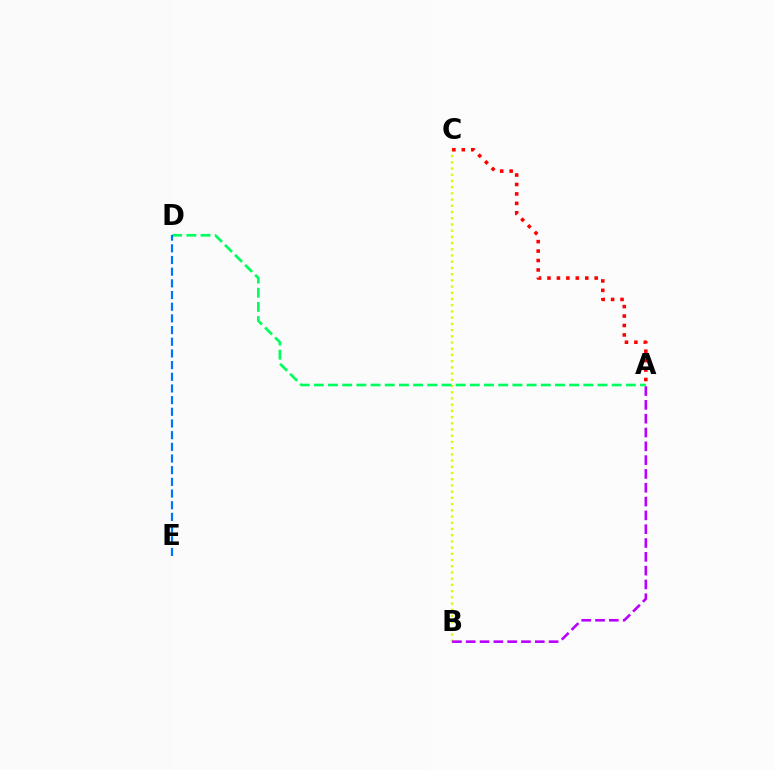{('B', 'C'): [{'color': '#d1ff00', 'line_style': 'dotted', 'thickness': 1.69}], ('A', 'B'): [{'color': '#b900ff', 'line_style': 'dashed', 'thickness': 1.88}], ('A', 'D'): [{'color': '#00ff5c', 'line_style': 'dashed', 'thickness': 1.93}], ('D', 'E'): [{'color': '#0074ff', 'line_style': 'dashed', 'thickness': 1.59}], ('A', 'C'): [{'color': '#ff0000', 'line_style': 'dotted', 'thickness': 2.57}]}